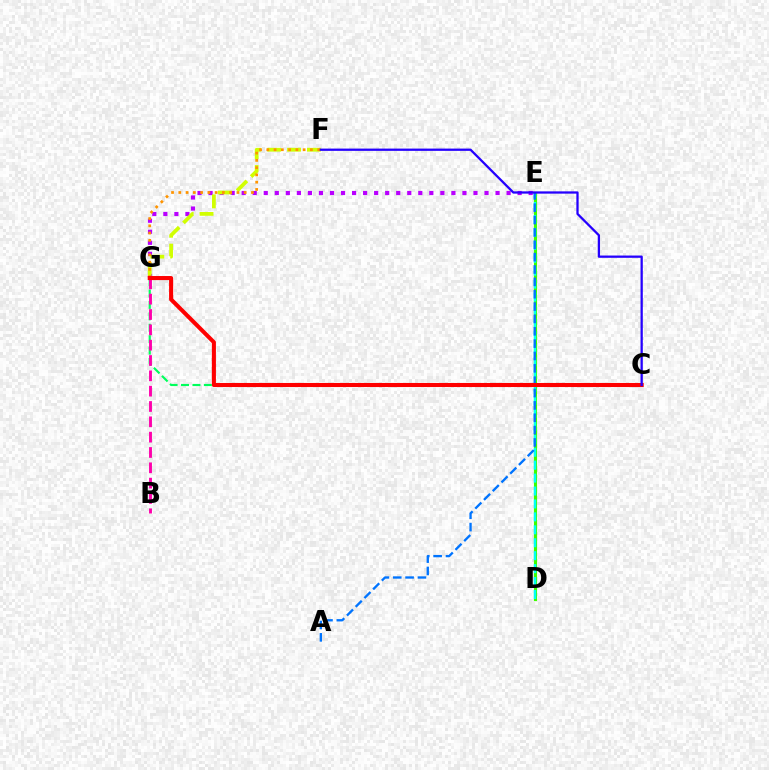{('C', 'G'): [{'color': '#00ff5c', 'line_style': 'dashed', 'thickness': 1.55}, {'color': '#ff0000', 'line_style': 'solid', 'thickness': 2.93}], ('E', 'G'): [{'color': '#b900ff', 'line_style': 'dotted', 'thickness': 3.0}], ('B', 'G'): [{'color': '#ff00ac', 'line_style': 'dashed', 'thickness': 2.08}], ('F', 'G'): [{'color': '#d1ff00', 'line_style': 'dashed', 'thickness': 2.7}, {'color': '#ff9400', 'line_style': 'dotted', 'thickness': 1.97}], ('D', 'E'): [{'color': '#3dff00', 'line_style': 'solid', 'thickness': 2.24}, {'color': '#00fff6', 'line_style': 'dashed', 'thickness': 1.76}], ('A', 'E'): [{'color': '#0074ff', 'line_style': 'dashed', 'thickness': 1.68}], ('C', 'F'): [{'color': '#2500ff', 'line_style': 'solid', 'thickness': 1.64}]}